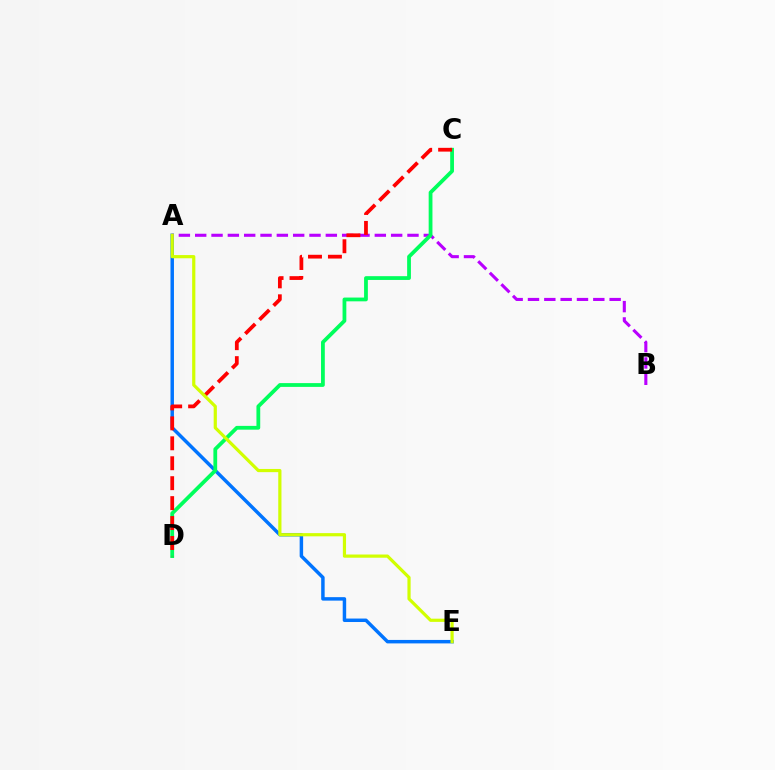{('A', 'E'): [{'color': '#0074ff', 'line_style': 'solid', 'thickness': 2.5}, {'color': '#d1ff00', 'line_style': 'solid', 'thickness': 2.3}], ('A', 'B'): [{'color': '#b900ff', 'line_style': 'dashed', 'thickness': 2.22}], ('C', 'D'): [{'color': '#00ff5c', 'line_style': 'solid', 'thickness': 2.72}, {'color': '#ff0000', 'line_style': 'dashed', 'thickness': 2.71}]}